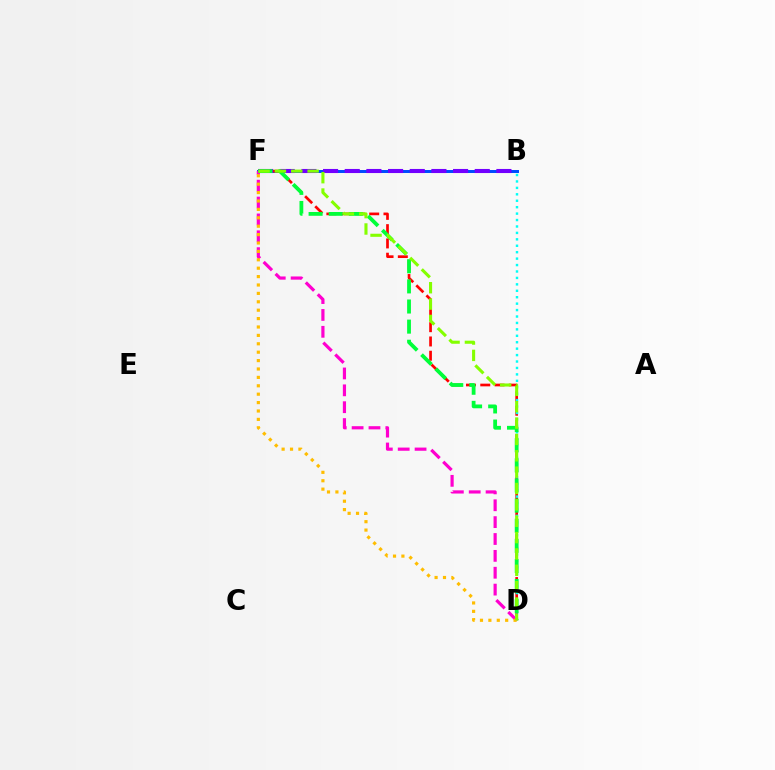{('B', 'F'): [{'color': '#004bff', 'line_style': 'solid', 'thickness': 2.15}, {'color': '#7200ff', 'line_style': 'dashed', 'thickness': 2.94}], ('D', 'F'): [{'color': '#ff0000', 'line_style': 'dashed', 'thickness': 1.94}, {'color': '#ff00cf', 'line_style': 'dashed', 'thickness': 2.29}, {'color': '#00ff39', 'line_style': 'dashed', 'thickness': 2.73}, {'color': '#ffbd00', 'line_style': 'dotted', 'thickness': 2.28}, {'color': '#84ff00', 'line_style': 'dashed', 'thickness': 2.22}], ('B', 'D'): [{'color': '#00fff6', 'line_style': 'dotted', 'thickness': 1.75}]}